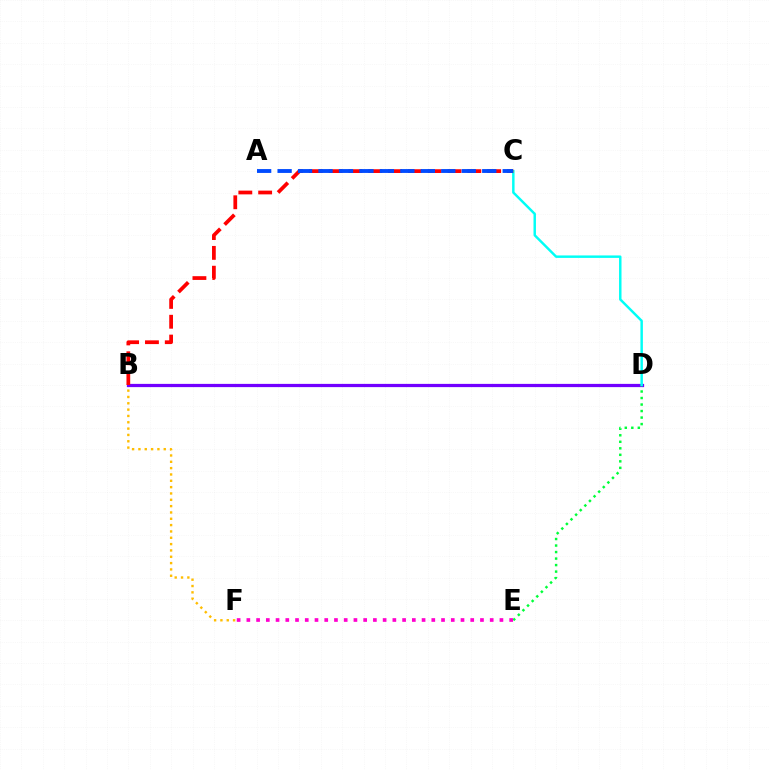{('B', 'F'): [{'color': '#ffbd00', 'line_style': 'dotted', 'thickness': 1.72}], ('B', 'D'): [{'color': '#84ff00', 'line_style': 'dashed', 'thickness': 1.98}, {'color': '#7200ff', 'line_style': 'solid', 'thickness': 2.33}], ('D', 'E'): [{'color': '#00ff39', 'line_style': 'dotted', 'thickness': 1.77}], ('C', 'D'): [{'color': '#00fff6', 'line_style': 'solid', 'thickness': 1.77}], ('E', 'F'): [{'color': '#ff00cf', 'line_style': 'dotted', 'thickness': 2.64}], ('B', 'C'): [{'color': '#ff0000', 'line_style': 'dashed', 'thickness': 2.69}], ('A', 'C'): [{'color': '#004bff', 'line_style': 'dashed', 'thickness': 2.78}]}